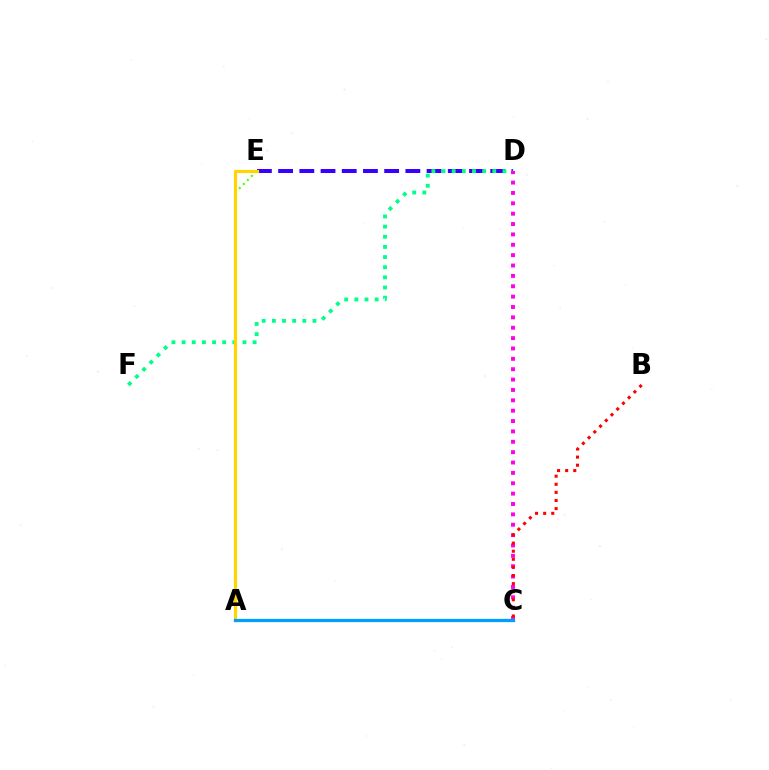{('D', 'E'): [{'color': '#3700ff', 'line_style': 'dashed', 'thickness': 2.88}], ('A', 'E'): [{'color': '#4fff00', 'line_style': 'dotted', 'thickness': 1.55}, {'color': '#ffd500', 'line_style': 'solid', 'thickness': 2.28}], ('D', 'F'): [{'color': '#00ff86', 'line_style': 'dotted', 'thickness': 2.76}], ('C', 'D'): [{'color': '#ff00ed', 'line_style': 'dotted', 'thickness': 2.82}], ('A', 'C'): [{'color': '#009eff', 'line_style': 'solid', 'thickness': 2.35}], ('B', 'C'): [{'color': '#ff0000', 'line_style': 'dotted', 'thickness': 2.2}]}